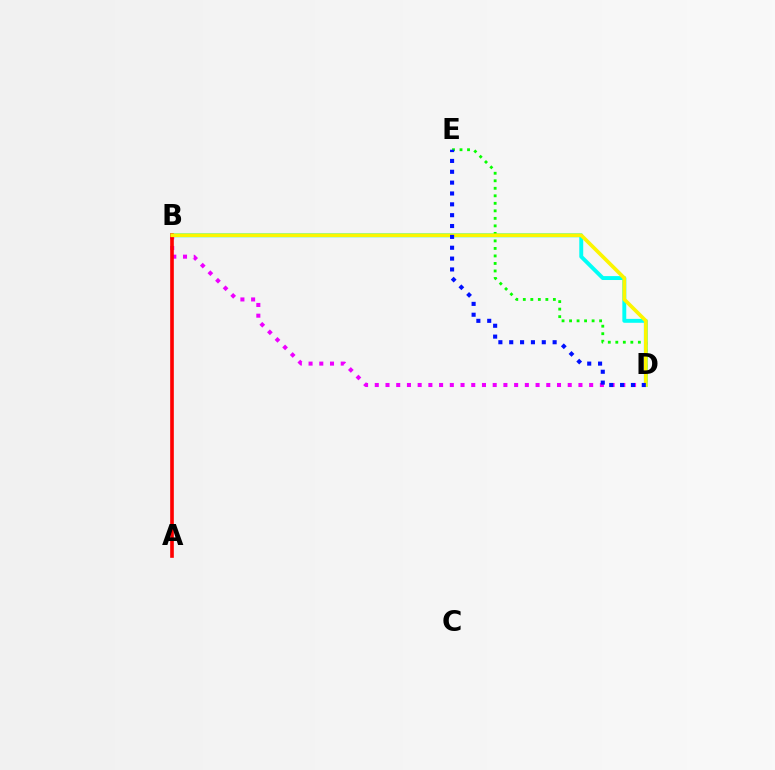{('B', 'D'): [{'color': '#00fff6', 'line_style': 'solid', 'thickness': 2.82}, {'color': '#ee00ff', 'line_style': 'dotted', 'thickness': 2.91}, {'color': '#fcf500', 'line_style': 'solid', 'thickness': 2.65}], ('A', 'B'): [{'color': '#ff0000', 'line_style': 'solid', 'thickness': 2.62}], ('D', 'E'): [{'color': '#08ff00', 'line_style': 'dotted', 'thickness': 2.04}, {'color': '#0010ff', 'line_style': 'dotted', 'thickness': 2.95}]}